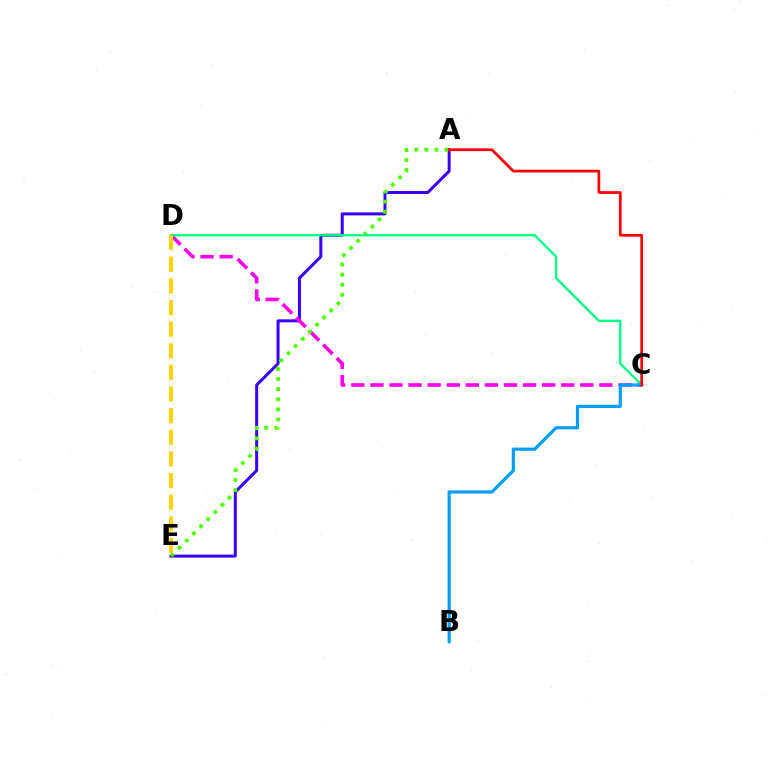{('A', 'E'): [{'color': '#3700ff', 'line_style': 'solid', 'thickness': 2.16}, {'color': '#4fff00', 'line_style': 'dotted', 'thickness': 2.74}], ('C', 'D'): [{'color': '#ff00ed', 'line_style': 'dashed', 'thickness': 2.59}, {'color': '#00ff86', 'line_style': 'solid', 'thickness': 1.72}], ('D', 'E'): [{'color': '#ffd500', 'line_style': 'dashed', 'thickness': 2.94}], ('B', 'C'): [{'color': '#009eff', 'line_style': 'solid', 'thickness': 2.3}], ('A', 'C'): [{'color': '#ff0000', 'line_style': 'solid', 'thickness': 1.96}]}